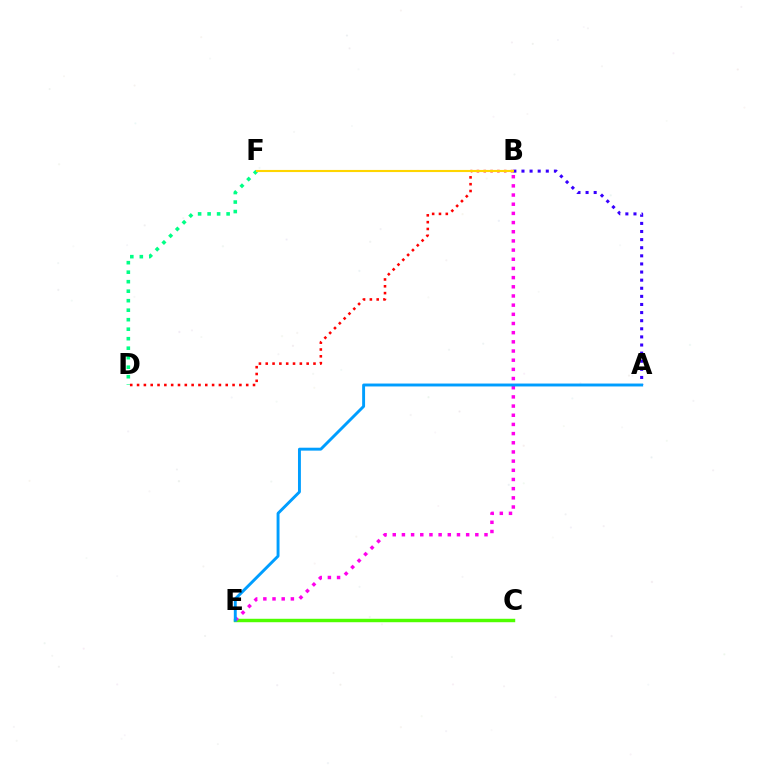{('C', 'E'): [{'color': '#4fff00', 'line_style': 'solid', 'thickness': 2.48}], ('A', 'B'): [{'color': '#3700ff', 'line_style': 'dotted', 'thickness': 2.2}], ('D', 'F'): [{'color': '#00ff86', 'line_style': 'dotted', 'thickness': 2.58}], ('B', 'E'): [{'color': '#ff00ed', 'line_style': 'dotted', 'thickness': 2.49}], ('B', 'D'): [{'color': '#ff0000', 'line_style': 'dotted', 'thickness': 1.85}], ('A', 'E'): [{'color': '#009eff', 'line_style': 'solid', 'thickness': 2.1}], ('B', 'F'): [{'color': '#ffd500', 'line_style': 'solid', 'thickness': 1.53}]}